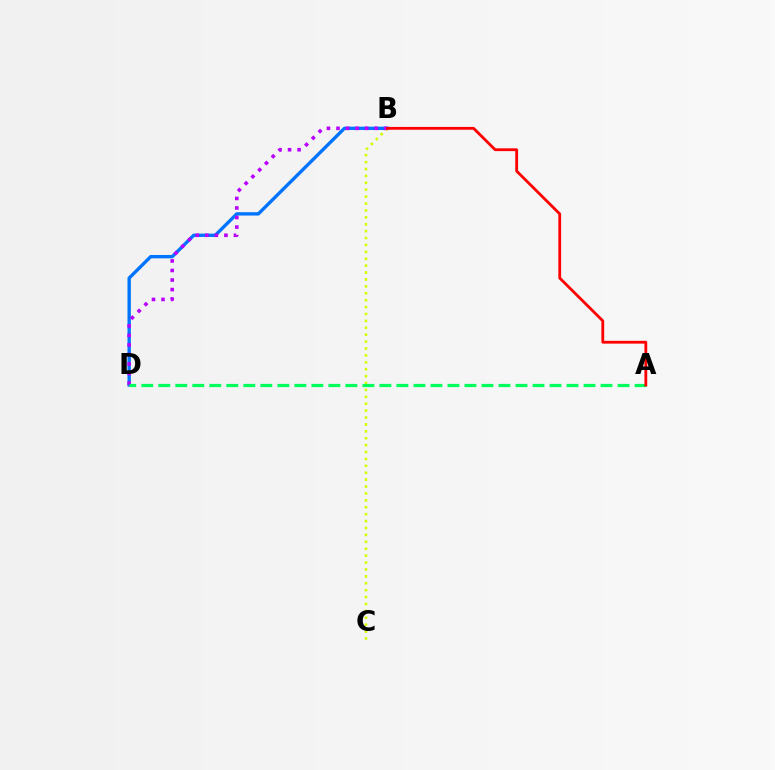{('B', 'D'): [{'color': '#0074ff', 'line_style': 'solid', 'thickness': 2.42}, {'color': '#b900ff', 'line_style': 'dotted', 'thickness': 2.59}], ('B', 'C'): [{'color': '#d1ff00', 'line_style': 'dotted', 'thickness': 1.88}], ('A', 'D'): [{'color': '#00ff5c', 'line_style': 'dashed', 'thickness': 2.31}], ('A', 'B'): [{'color': '#ff0000', 'line_style': 'solid', 'thickness': 2.02}]}